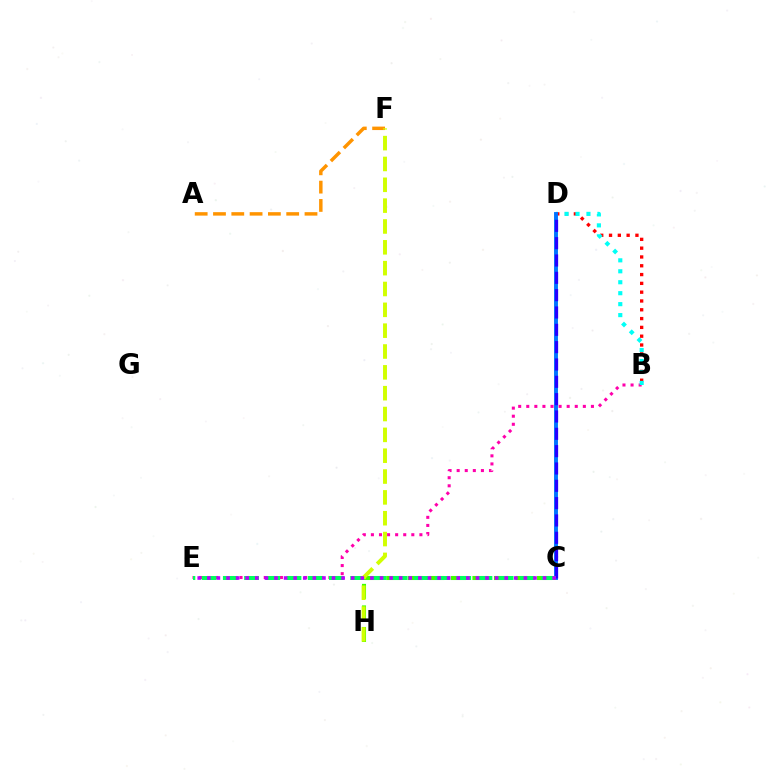{('B', 'D'): [{'color': '#ff0000', 'line_style': 'dotted', 'thickness': 2.39}, {'color': '#00fff6', 'line_style': 'dotted', 'thickness': 2.98}], ('B', 'E'): [{'color': '#ff00ac', 'line_style': 'dotted', 'thickness': 2.2}], ('A', 'F'): [{'color': '#ff9400', 'line_style': 'dashed', 'thickness': 2.49}], ('C', 'D'): [{'color': '#0074ff', 'line_style': 'solid', 'thickness': 2.81}, {'color': '#2500ff', 'line_style': 'dashed', 'thickness': 2.35}], ('C', 'H'): [{'color': '#3dff00', 'line_style': 'dashed', 'thickness': 2.93}], ('C', 'E'): [{'color': '#00ff5c', 'line_style': 'dashed', 'thickness': 2.88}, {'color': '#b900ff', 'line_style': 'dotted', 'thickness': 2.61}], ('F', 'H'): [{'color': '#d1ff00', 'line_style': 'dashed', 'thickness': 2.83}]}